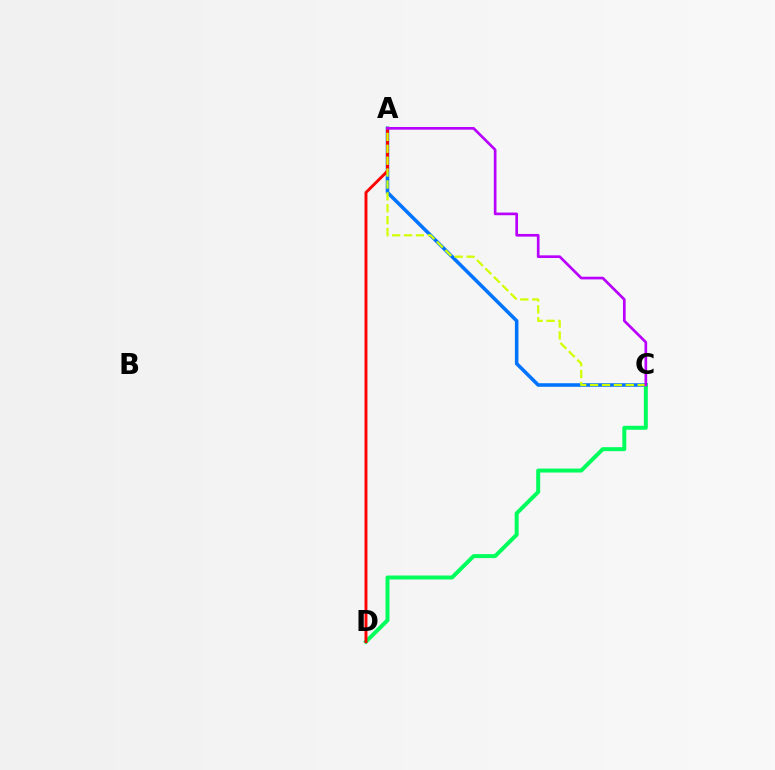{('A', 'C'): [{'color': '#0074ff', 'line_style': 'solid', 'thickness': 2.56}, {'color': '#d1ff00', 'line_style': 'dashed', 'thickness': 1.62}, {'color': '#b900ff', 'line_style': 'solid', 'thickness': 1.92}], ('C', 'D'): [{'color': '#00ff5c', 'line_style': 'solid', 'thickness': 2.86}], ('A', 'D'): [{'color': '#ff0000', 'line_style': 'solid', 'thickness': 2.1}]}